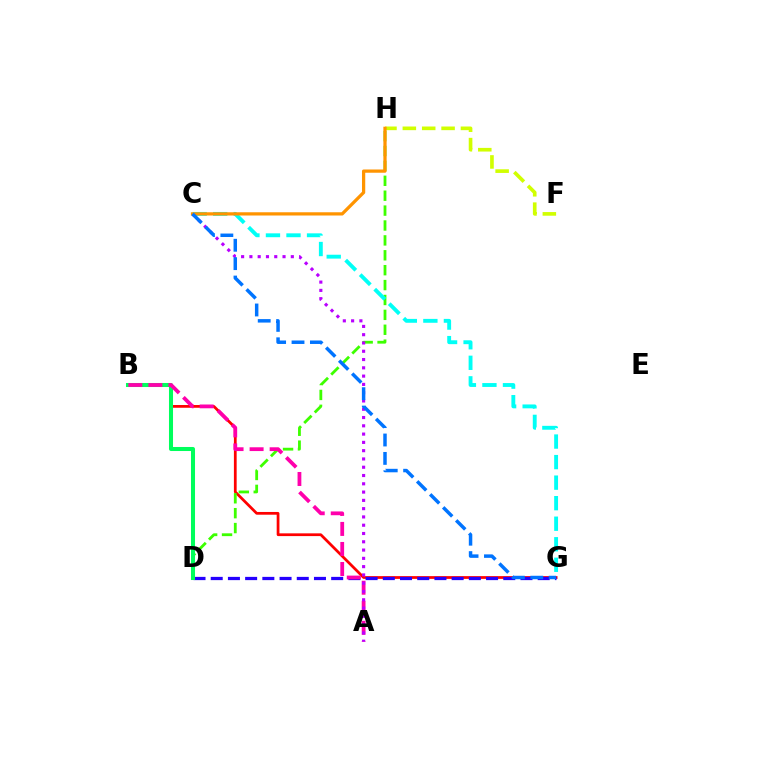{('B', 'G'): [{'color': '#ff0000', 'line_style': 'solid', 'thickness': 1.98}], ('D', 'G'): [{'color': '#2500ff', 'line_style': 'dashed', 'thickness': 2.34}], ('D', 'H'): [{'color': '#3dff00', 'line_style': 'dashed', 'thickness': 2.02}], ('C', 'G'): [{'color': '#00fff6', 'line_style': 'dashed', 'thickness': 2.79}, {'color': '#0074ff', 'line_style': 'dashed', 'thickness': 2.5}], ('B', 'D'): [{'color': '#00ff5c', 'line_style': 'solid', 'thickness': 2.91}], ('F', 'H'): [{'color': '#d1ff00', 'line_style': 'dashed', 'thickness': 2.63}], ('A', 'B'): [{'color': '#ff00ac', 'line_style': 'dashed', 'thickness': 2.72}], ('A', 'C'): [{'color': '#b900ff', 'line_style': 'dotted', 'thickness': 2.25}], ('C', 'H'): [{'color': '#ff9400', 'line_style': 'solid', 'thickness': 2.34}]}